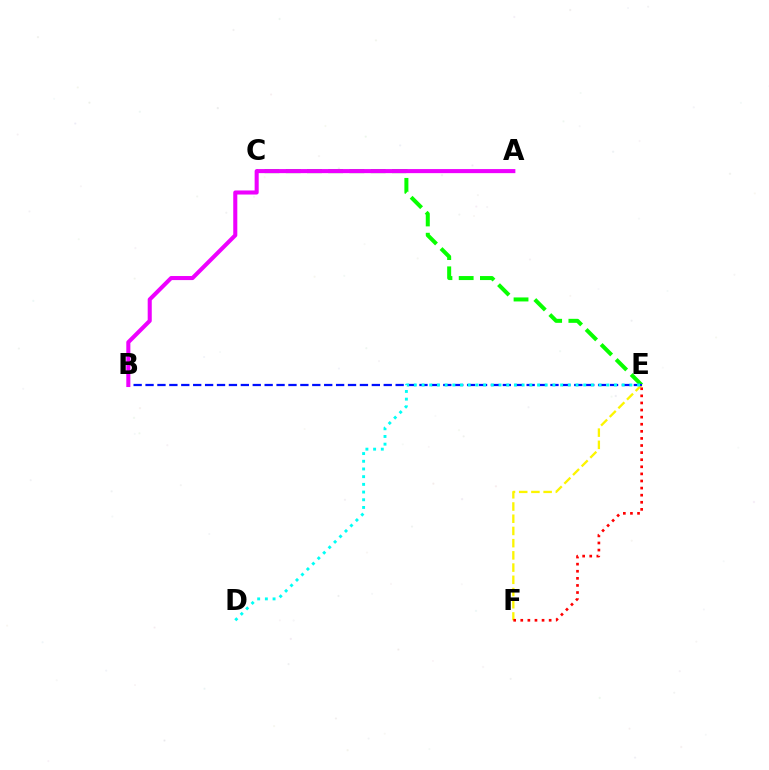{('E', 'F'): [{'color': '#fcf500', 'line_style': 'dashed', 'thickness': 1.66}, {'color': '#ff0000', 'line_style': 'dotted', 'thickness': 1.93}], ('C', 'E'): [{'color': '#08ff00', 'line_style': 'dashed', 'thickness': 2.89}], ('B', 'E'): [{'color': '#0010ff', 'line_style': 'dashed', 'thickness': 1.62}], ('D', 'E'): [{'color': '#00fff6', 'line_style': 'dotted', 'thickness': 2.09}], ('A', 'B'): [{'color': '#ee00ff', 'line_style': 'solid', 'thickness': 2.93}]}